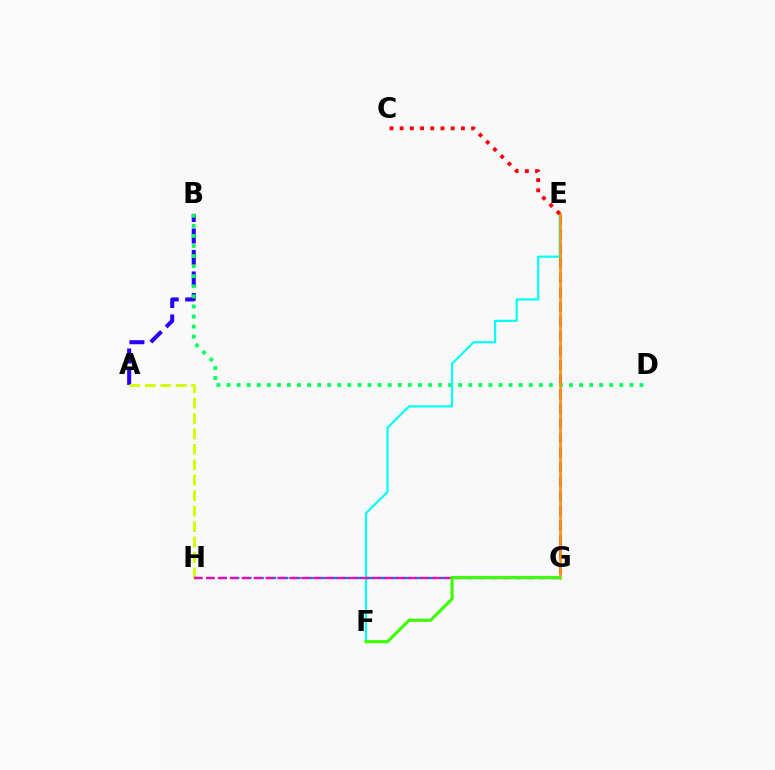{('A', 'B'): [{'color': '#2500ff', 'line_style': 'dashed', 'thickness': 2.92}], ('E', 'G'): [{'color': '#b900ff', 'line_style': 'dashed', 'thickness': 1.98}, {'color': '#ff9400', 'line_style': 'solid', 'thickness': 1.83}], ('B', 'D'): [{'color': '#00ff5c', 'line_style': 'dotted', 'thickness': 2.74}], ('A', 'H'): [{'color': '#d1ff00', 'line_style': 'dashed', 'thickness': 2.1}], ('E', 'F'): [{'color': '#00fff6', 'line_style': 'solid', 'thickness': 1.56}], ('G', 'H'): [{'color': '#0074ff', 'line_style': 'dashed', 'thickness': 1.67}, {'color': '#ff00ac', 'line_style': 'dashed', 'thickness': 1.62}], ('C', 'E'): [{'color': '#ff0000', 'line_style': 'dotted', 'thickness': 2.77}], ('F', 'G'): [{'color': '#3dff00', 'line_style': 'solid', 'thickness': 2.25}]}